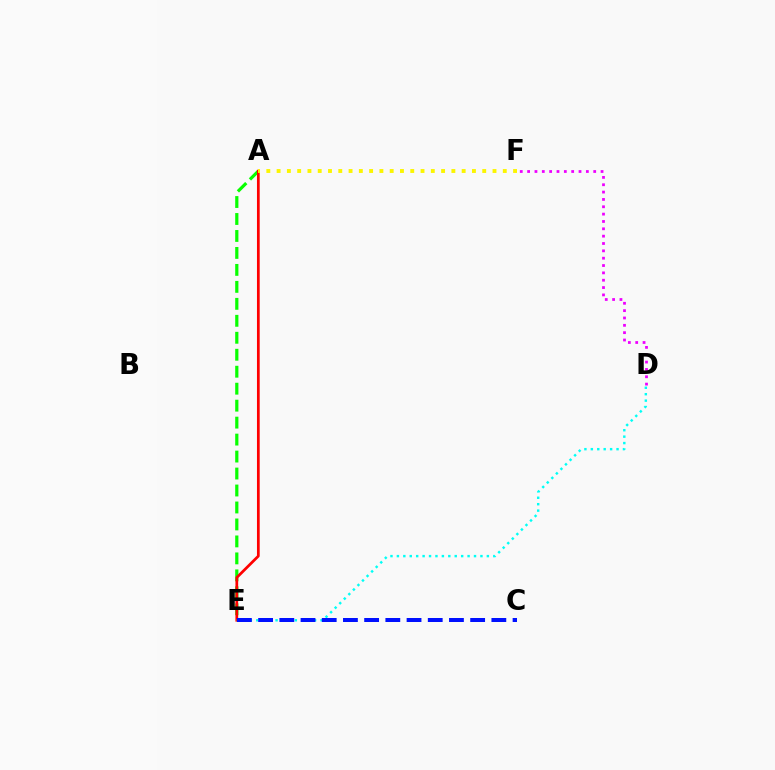{('A', 'E'): [{'color': '#08ff00', 'line_style': 'dashed', 'thickness': 2.31}, {'color': '#ff0000', 'line_style': 'solid', 'thickness': 1.97}], ('D', 'F'): [{'color': '#ee00ff', 'line_style': 'dotted', 'thickness': 2.0}], ('D', 'E'): [{'color': '#00fff6', 'line_style': 'dotted', 'thickness': 1.75}], ('C', 'E'): [{'color': '#0010ff', 'line_style': 'dashed', 'thickness': 2.88}], ('A', 'F'): [{'color': '#fcf500', 'line_style': 'dotted', 'thickness': 2.79}]}